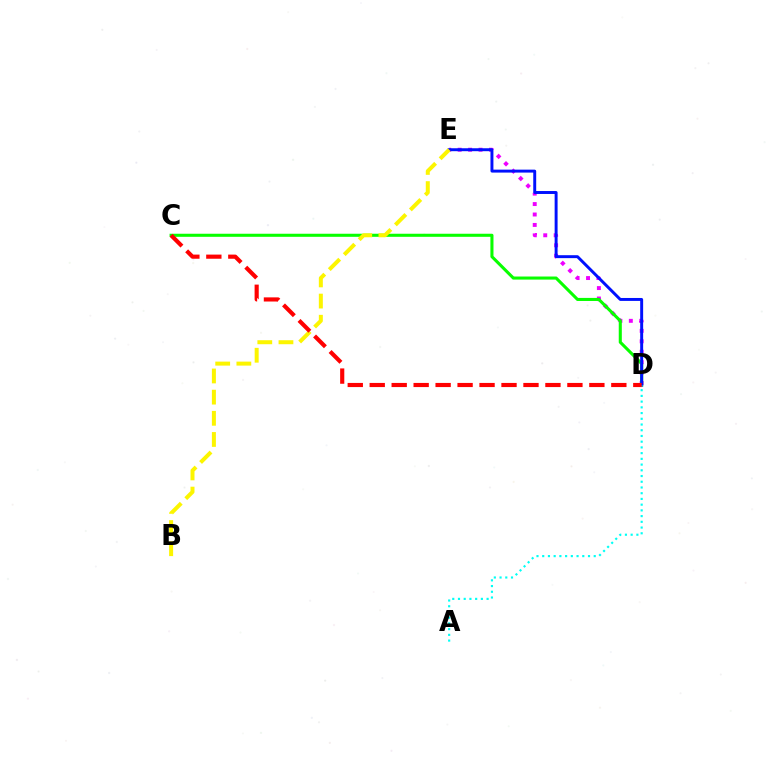{('D', 'E'): [{'color': '#ee00ff', 'line_style': 'dotted', 'thickness': 2.83}, {'color': '#0010ff', 'line_style': 'solid', 'thickness': 2.12}], ('C', 'D'): [{'color': '#08ff00', 'line_style': 'solid', 'thickness': 2.21}, {'color': '#ff0000', 'line_style': 'dashed', 'thickness': 2.98}], ('A', 'D'): [{'color': '#00fff6', 'line_style': 'dotted', 'thickness': 1.56}], ('B', 'E'): [{'color': '#fcf500', 'line_style': 'dashed', 'thickness': 2.88}]}